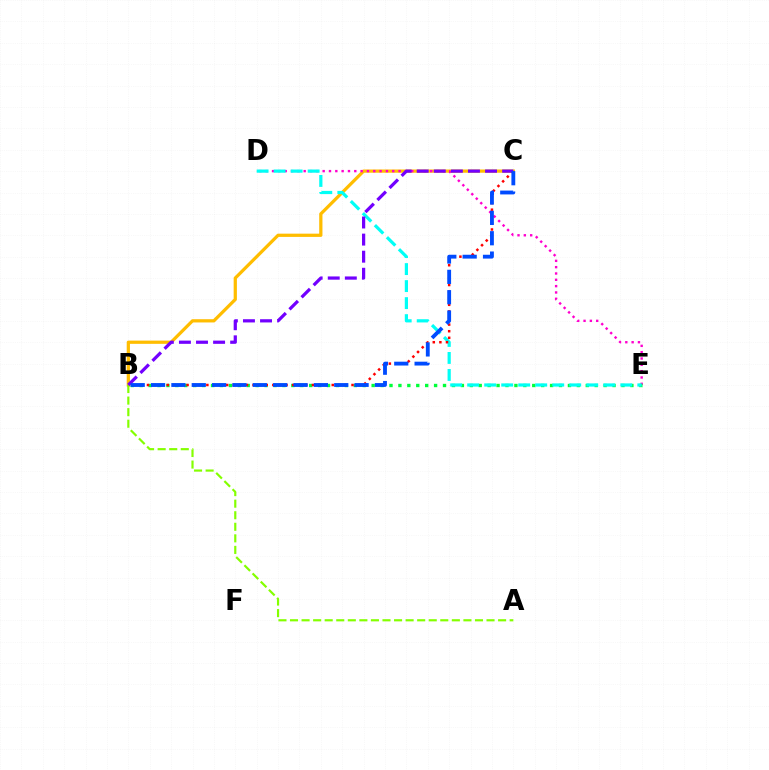{('B', 'C'): [{'color': '#ffbd00', 'line_style': 'solid', 'thickness': 2.33}, {'color': '#ff0000', 'line_style': 'dotted', 'thickness': 1.79}, {'color': '#7200ff', 'line_style': 'dashed', 'thickness': 2.32}, {'color': '#004bff', 'line_style': 'dashed', 'thickness': 2.76}], ('D', 'E'): [{'color': '#ff00cf', 'line_style': 'dotted', 'thickness': 1.72}, {'color': '#00fff6', 'line_style': 'dashed', 'thickness': 2.31}], ('B', 'E'): [{'color': '#00ff39', 'line_style': 'dotted', 'thickness': 2.42}], ('A', 'B'): [{'color': '#84ff00', 'line_style': 'dashed', 'thickness': 1.57}]}